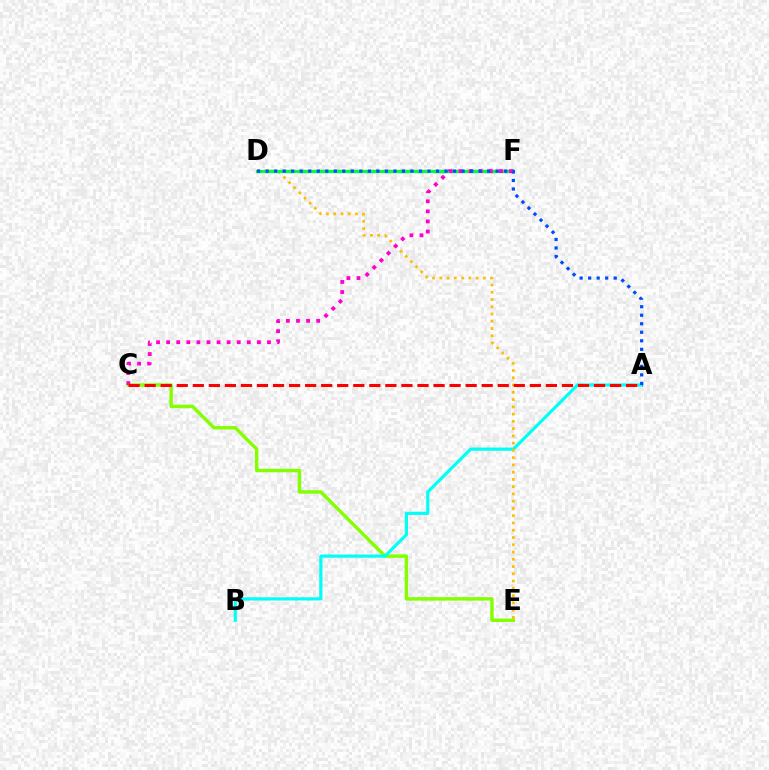{('C', 'E'): [{'color': '#84ff00', 'line_style': 'solid', 'thickness': 2.47}], ('A', 'B'): [{'color': '#00fff6', 'line_style': 'solid', 'thickness': 2.3}], ('D', 'E'): [{'color': '#ffbd00', 'line_style': 'dotted', 'thickness': 1.97}], ('D', 'F'): [{'color': '#7200ff', 'line_style': 'dashed', 'thickness': 2.3}, {'color': '#00ff39', 'line_style': 'solid', 'thickness': 2.29}], ('C', 'F'): [{'color': '#ff00cf', 'line_style': 'dotted', 'thickness': 2.74}], ('A', 'C'): [{'color': '#ff0000', 'line_style': 'dashed', 'thickness': 2.18}], ('A', 'D'): [{'color': '#004bff', 'line_style': 'dotted', 'thickness': 2.31}]}